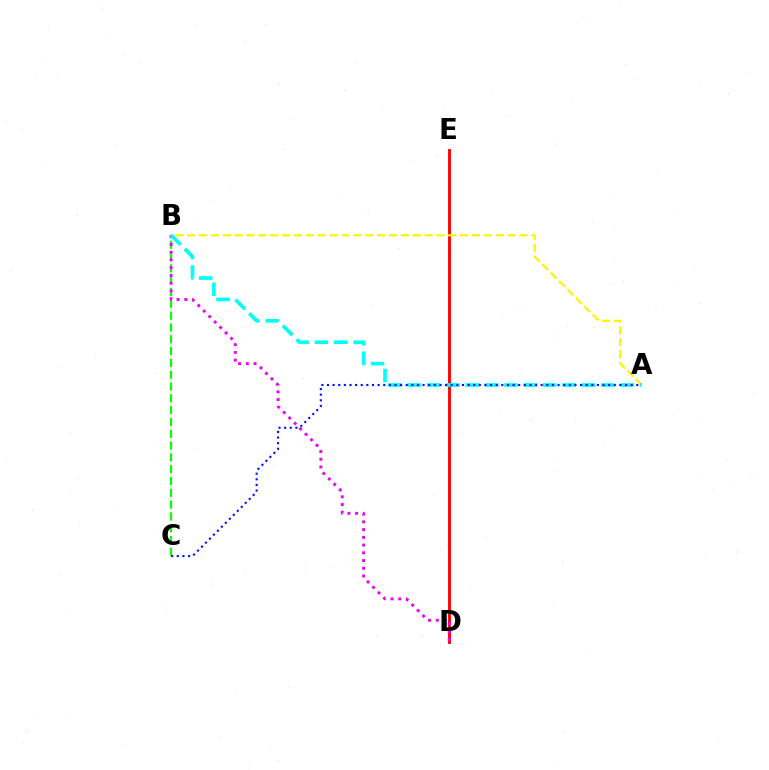{('D', 'E'): [{'color': '#ff0000', 'line_style': 'solid', 'thickness': 2.07}], ('B', 'C'): [{'color': '#08ff00', 'line_style': 'dashed', 'thickness': 1.6}], ('B', 'D'): [{'color': '#ee00ff', 'line_style': 'dotted', 'thickness': 2.1}], ('A', 'B'): [{'color': '#fcf500', 'line_style': 'dashed', 'thickness': 1.61}, {'color': '#00fff6', 'line_style': 'dashed', 'thickness': 2.63}], ('A', 'C'): [{'color': '#0010ff', 'line_style': 'dotted', 'thickness': 1.53}]}